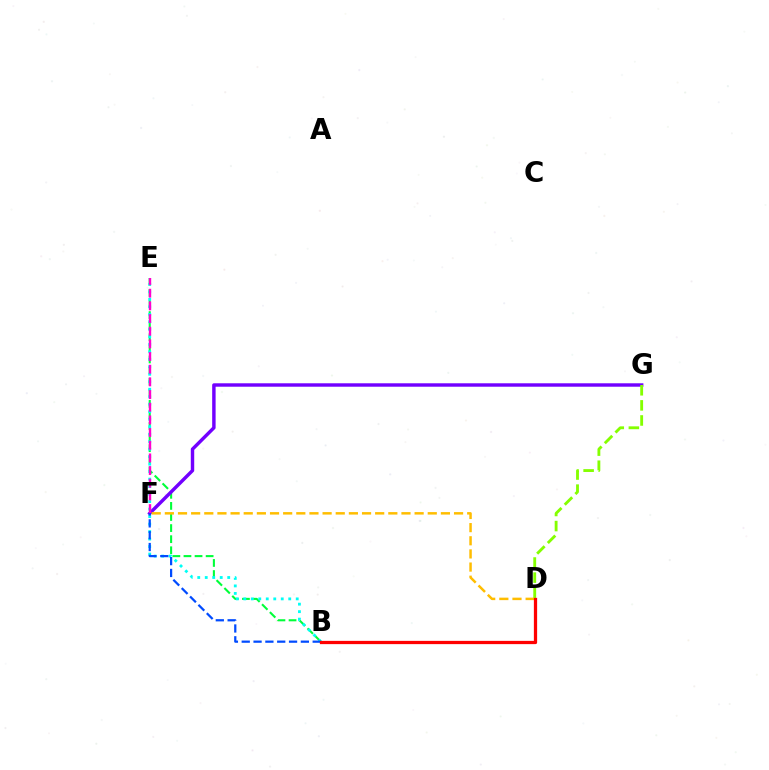{('B', 'E'): [{'color': '#00ff39', 'line_style': 'dashed', 'thickness': 1.51}, {'color': '#00fff6', 'line_style': 'dotted', 'thickness': 2.04}], ('F', 'G'): [{'color': '#7200ff', 'line_style': 'solid', 'thickness': 2.47}], ('D', 'G'): [{'color': '#84ff00', 'line_style': 'dashed', 'thickness': 2.05}], ('B', 'F'): [{'color': '#004bff', 'line_style': 'dashed', 'thickness': 1.61}], ('E', 'F'): [{'color': '#ff00cf', 'line_style': 'dashed', 'thickness': 1.72}], ('D', 'F'): [{'color': '#ffbd00', 'line_style': 'dashed', 'thickness': 1.79}], ('B', 'D'): [{'color': '#ff0000', 'line_style': 'solid', 'thickness': 2.35}]}